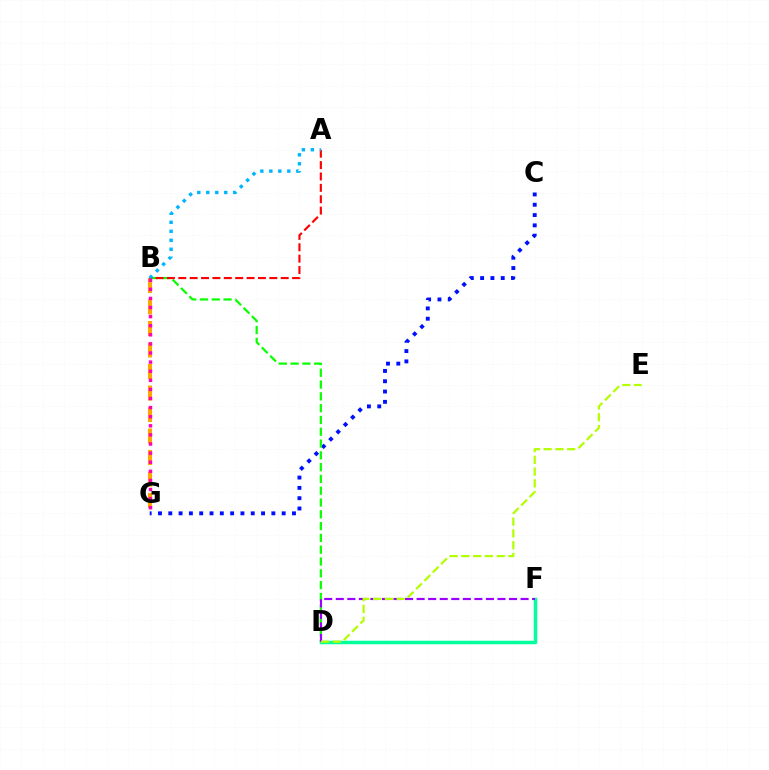{('B', 'G'): [{'color': '#ffa500', 'line_style': 'dashed', 'thickness': 2.92}, {'color': '#ff00bd', 'line_style': 'dotted', 'thickness': 2.47}], ('C', 'G'): [{'color': '#0010ff', 'line_style': 'dotted', 'thickness': 2.8}], ('B', 'D'): [{'color': '#08ff00', 'line_style': 'dashed', 'thickness': 1.6}], ('D', 'F'): [{'color': '#00ff9d', 'line_style': 'solid', 'thickness': 2.52}, {'color': '#9b00ff', 'line_style': 'dashed', 'thickness': 1.57}], ('A', 'B'): [{'color': '#ff0000', 'line_style': 'dashed', 'thickness': 1.55}, {'color': '#00b5ff', 'line_style': 'dotted', 'thickness': 2.44}], ('D', 'E'): [{'color': '#b3ff00', 'line_style': 'dashed', 'thickness': 1.6}]}